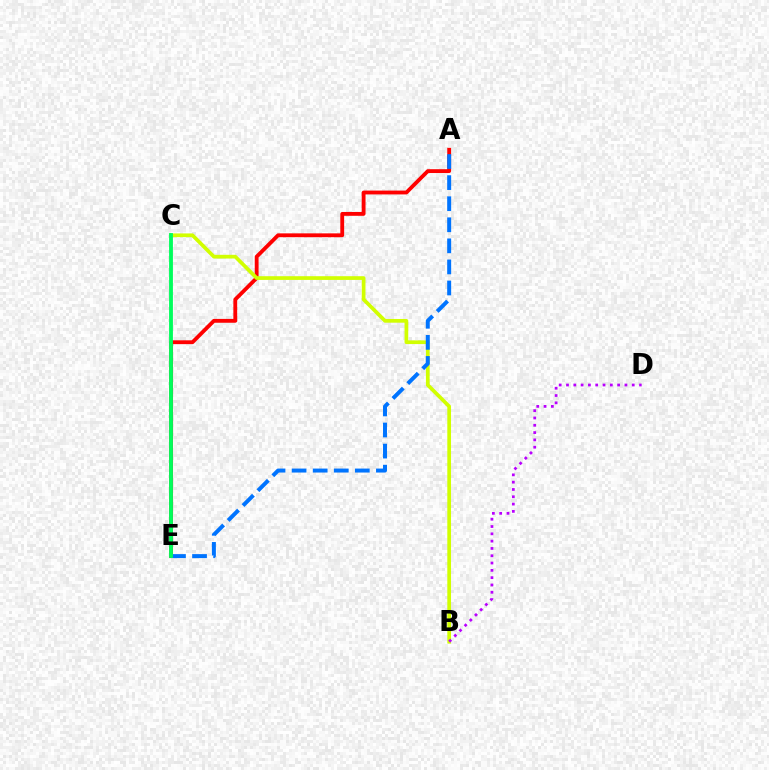{('A', 'E'): [{'color': '#ff0000', 'line_style': 'solid', 'thickness': 2.76}, {'color': '#0074ff', 'line_style': 'dashed', 'thickness': 2.86}], ('B', 'C'): [{'color': '#d1ff00', 'line_style': 'solid', 'thickness': 2.67}], ('B', 'D'): [{'color': '#b900ff', 'line_style': 'dotted', 'thickness': 1.98}], ('C', 'E'): [{'color': '#00ff5c', 'line_style': 'solid', 'thickness': 2.76}]}